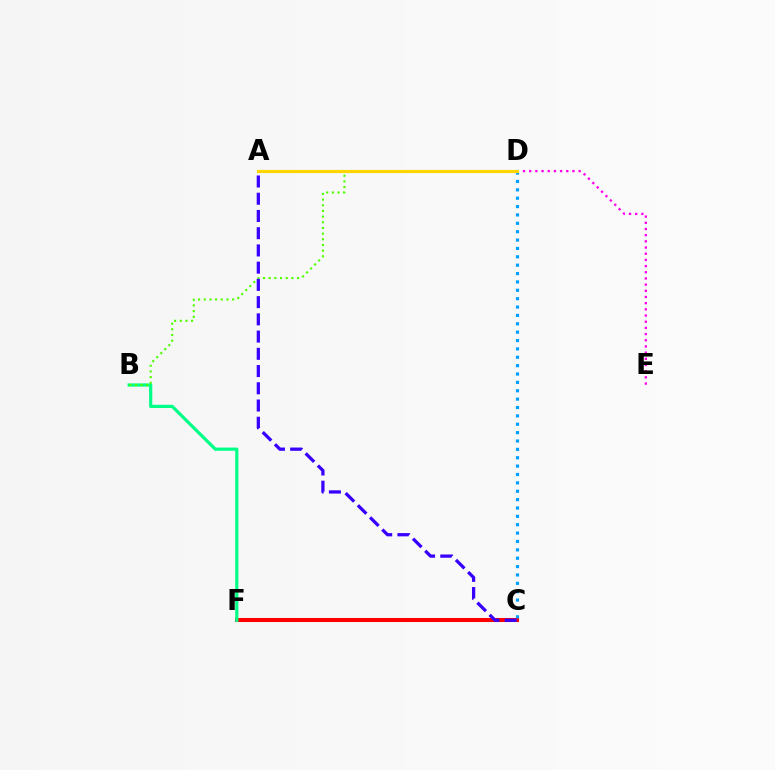{('C', 'F'): [{'color': '#ff0000', 'line_style': 'solid', 'thickness': 2.91}], ('C', 'D'): [{'color': '#009eff', 'line_style': 'dotted', 'thickness': 2.27}], ('B', 'F'): [{'color': '#00ff86', 'line_style': 'solid', 'thickness': 2.3}], ('D', 'E'): [{'color': '#ff00ed', 'line_style': 'dotted', 'thickness': 1.68}], ('B', 'D'): [{'color': '#4fff00', 'line_style': 'dotted', 'thickness': 1.54}], ('A', 'D'): [{'color': '#ffd500', 'line_style': 'solid', 'thickness': 2.25}], ('A', 'C'): [{'color': '#3700ff', 'line_style': 'dashed', 'thickness': 2.34}]}